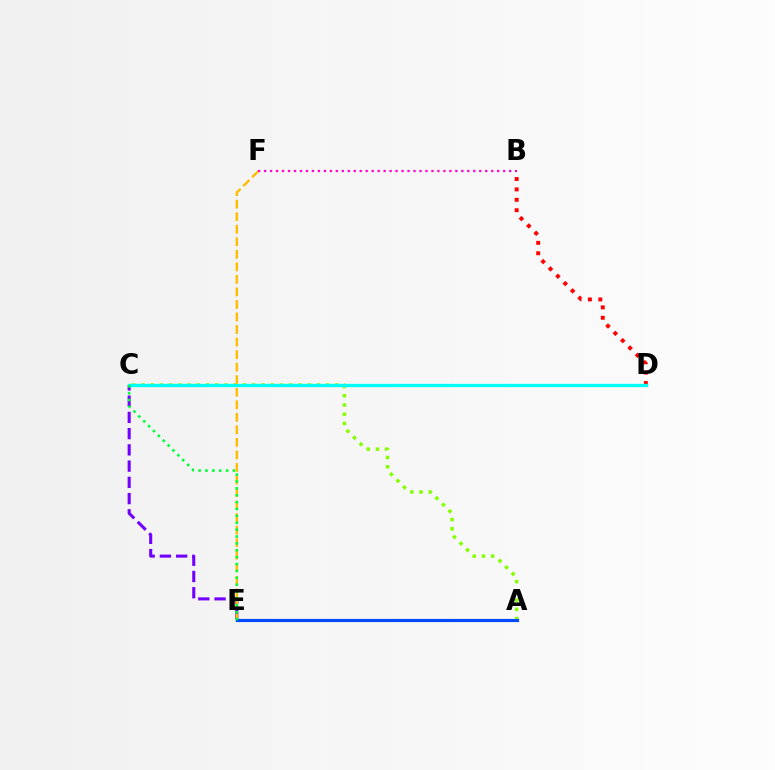{('B', 'D'): [{'color': '#ff0000', 'line_style': 'dotted', 'thickness': 2.83}], ('C', 'E'): [{'color': '#7200ff', 'line_style': 'dashed', 'thickness': 2.21}, {'color': '#00ff39', 'line_style': 'dotted', 'thickness': 1.87}], ('A', 'C'): [{'color': '#84ff00', 'line_style': 'dotted', 'thickness': 2.51}], ('C', 'D'): [{'color': '#00fff6', 'line_style': 'solid', 'thickness': 2.39}], ('E', 'F'): [{'color': '#ffbd00', 'line_style': 'dashed', 'thickness': 1.7}], ('A', 'E'): [{'color': '#004bff', 'line_style': 'solid', 'thickness': 2.28}], ('B', 'F'): [{'color': '#ff00cf', 'line_style': 'dotted', 'thickness': 1.62}]}